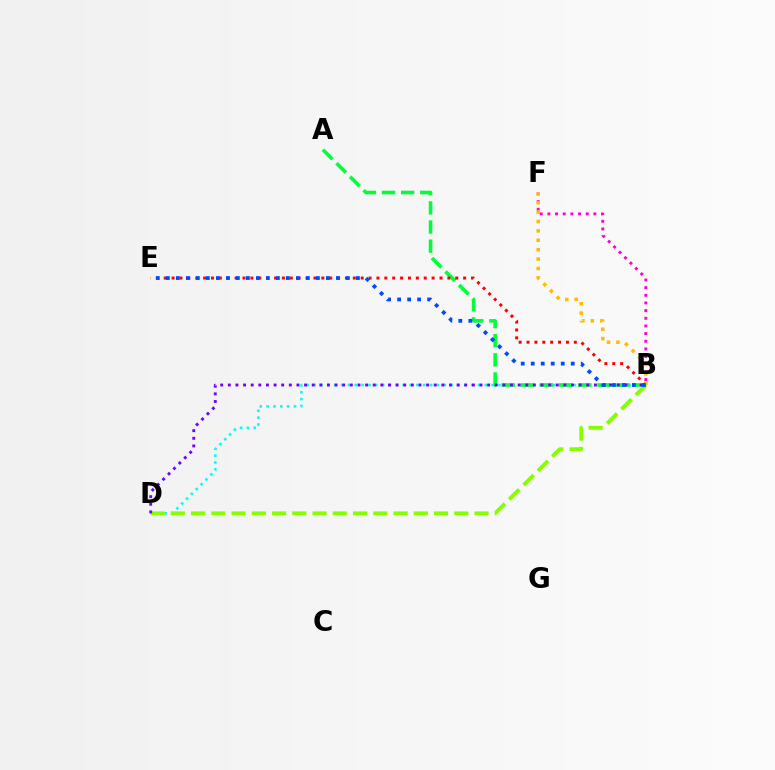{('B', 'D'): [{'color': '#00fff6', 'line_style': 'dotted', 'thickness': 1.86}, {'color': '#84ff00', 'line_style': 'dashed', 'thickness': 2.75}, {'color': '#7200ff', 'line_style': 'dotted', 'thickness': 2.07}], ('B', 'F'): [{'color': '#ff00cf', 'line_style': 'dotted', 'thickness': 2.08}, {'color': '#ffbd00', 'line_style': 'dotted', 'thickness': 2.55}], ('A', 'B'): [{'color': '#00ff39', 'line_style': 'dashed', 'thickness': 2.6}], ('B', 'E'): [{'color': '#ff0000', 'line_style': 'dotted', 'thickness': 2.14}, {'color': '#004bff', 'line_style': 'dotted', 'thickness': 2.72}]}